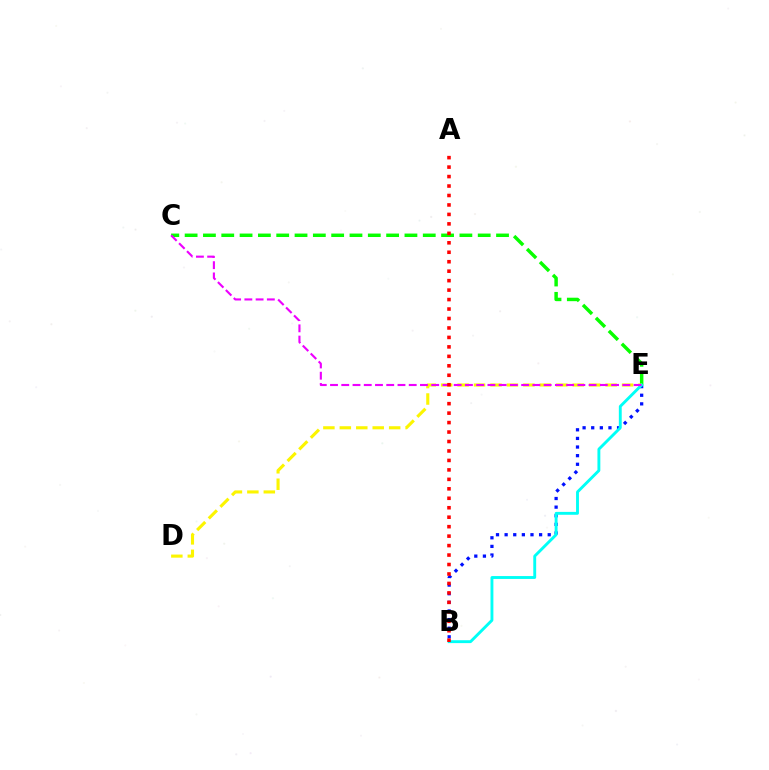{('C', 'E'): [{'color': '#08ff00', 'line_style': 'dashed', 'thickness': 2.49}, {'color': '#ee00ff', 'line_style': 'dashed', 'thickness': 1.53}], ('D', 'E'): [{'color': '#fcf500', 'line_style': 'dashed', 'thickness': 2.23}], ('B', 'E'): [{'color': '#0010ff', 'line_style': 'dotted', 'thickness': 2.34}, {'color': '#00fff6', 'line_style': 'solid', 'thickness': 2.08}], ('A', 'B'): [{'color': '#ff0000', 'line_style': 'dotted', 'thickness': 2.57}]}